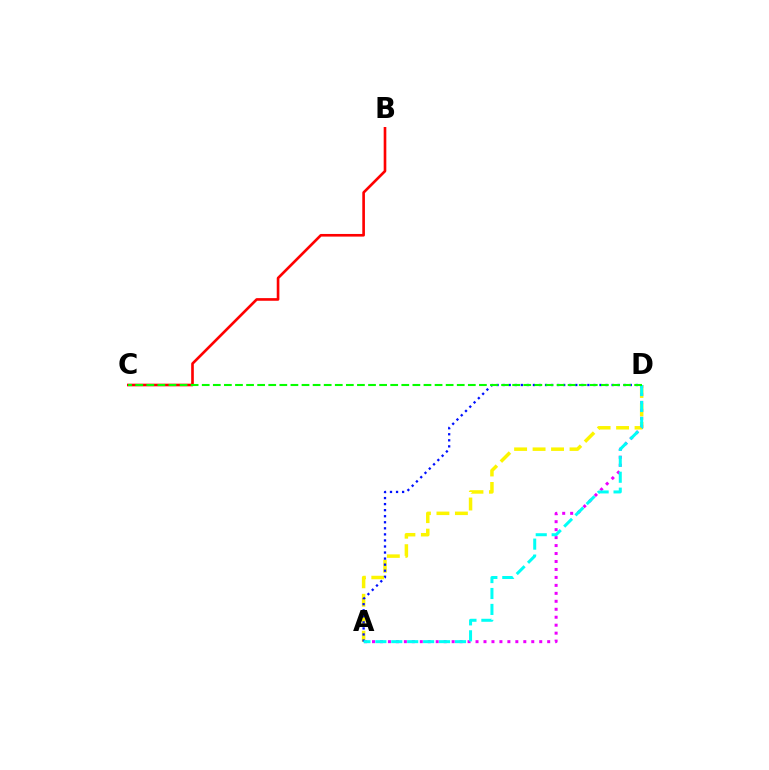{('B', 'C'): [{'color': '#ff0000', 'line_style': 'solid', 'thickness': 1.9}], ('A', 'D'): [{'color': '#fcf500', 'line_style': 'dashed', 'thickness': 2.51}, {'color': '#ee00ff', 'line_style': 'dotted', 'thickness': 2.16}, {'color': '#0010ff', 'line_style': 'dotted', 'thickness': 1.64}, {'color': '#00fff6', 'line_style': 'dashed', 'thickness': 2.16}], ('C', 'D'): [{'color': '#08ff00', 'line_style': 'dashed', 'thickness': 1.51}]}